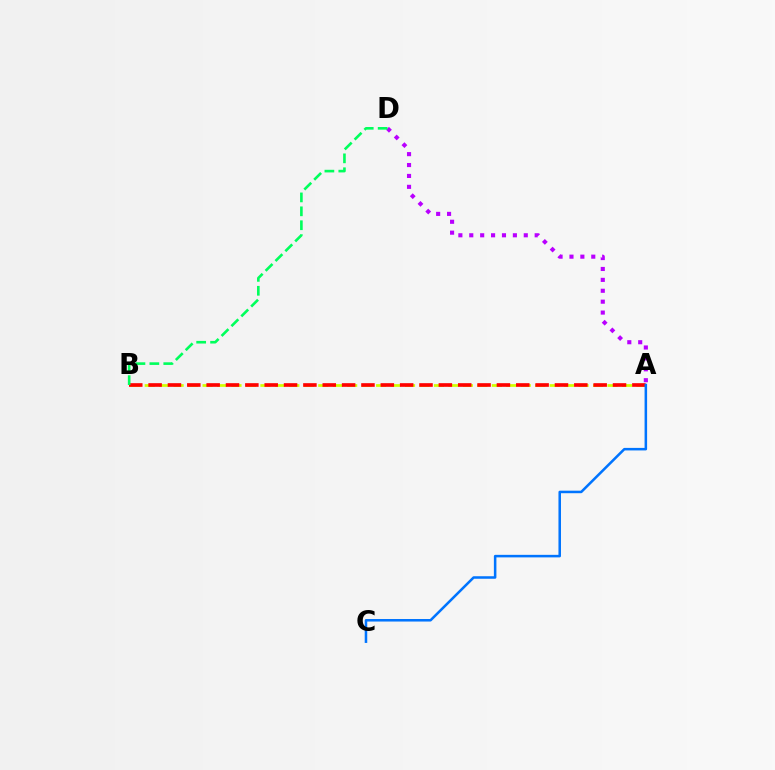{('A', 'B'): [{'color': '#d1ff00', 'line_style': 'dashed', 'thickness': 1.96}, {'color': '#ff0000', 'line_style': 'dashed', 'thickness': 2.63}], ('A', 'D'): [{'color': '#b900ff', 'line_style': 'dotted', 'thickness': 2.96}], ('B', 'D'): [{'color': '#00ff5c', 'line_style': 'dashed', 'thickness': 1.89}], ('A', 'C'): [{'color': '#0074ff', 'line_style': 'solid', 'thickness': 1.82}]}